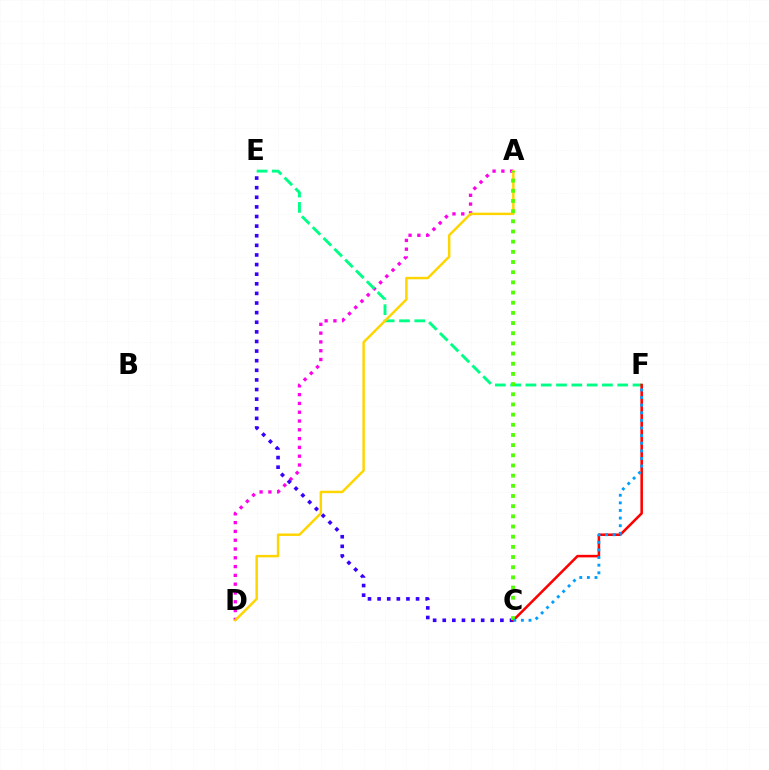{('A', 'D'): [{'color': '#ff00ed', 'line_style': 'dotted', 'thickness': 2.39}, {'color': '#ffd500', 'line_style': 'solid', 'thickness': 1.77}], ('C', 'E'): [{'color': '#3700ff', 'line_style': 'dotted', 'thickness': 2.61}], ('E', 'F'): [{'color': '#00ff86', 'line_style': 'dashed', 'thickness': 2.08}], ('C', 'F'): [{'color': '#ff0000', 'line_style': 'solid', 'thickness': 1.84}, {'color': '#009eff', 'line_style': 'dotted', 'thickness': 2.07}], ('A', 'C'): [{'color': '#4fff00', 'line_style': 'dotted', 'thickness': 2.76}]}